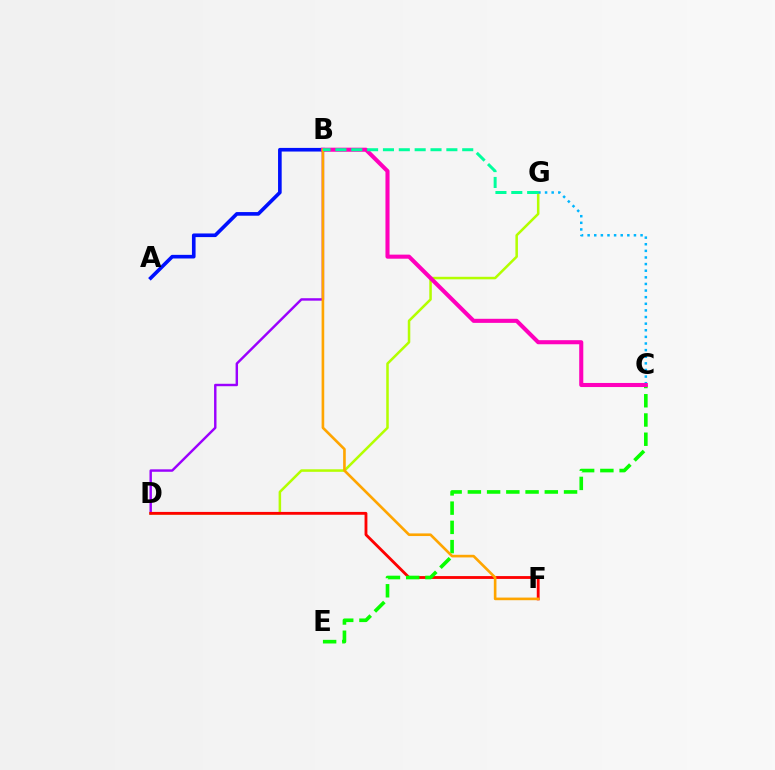{('B', 'D'): [{'color': '#9b00ff', 'line_style': 'solid', 'thickness': 1.75}], ('D', 'G'): [{'color': '#b3ff00', 'line_style': 'solid', 'thickness': 1.82}], ('D', 'F'): [{'color': '#ff0000', 'line_style': 'solid', 'thickness': 2.04}], ('A', 'B'): [{'color': '#0010ff', 'line_style': 'solid', 'thickness': 2.62}], ('C', 'G'): [{'color': '#00b5ff', 'line_style': 'dotted', 'thickness': 1.8}], ('C', 'E'): [{'color': '#08ff00', 'line_style': 'dashed', 'thickness': 2.61}], ('B', 'C'): [{'color': '#ff00bd', 'line_style': 'solid', 'thickness': 2.93}], ('B', 'F'): [{'color': '#ffa500', 'line_style': 'solid', 'thickness': 1.9}], ('B', 'G'): [{'color': '#00ff9d', 'line_style': 'dashed', 'thickness': 2.15}]}